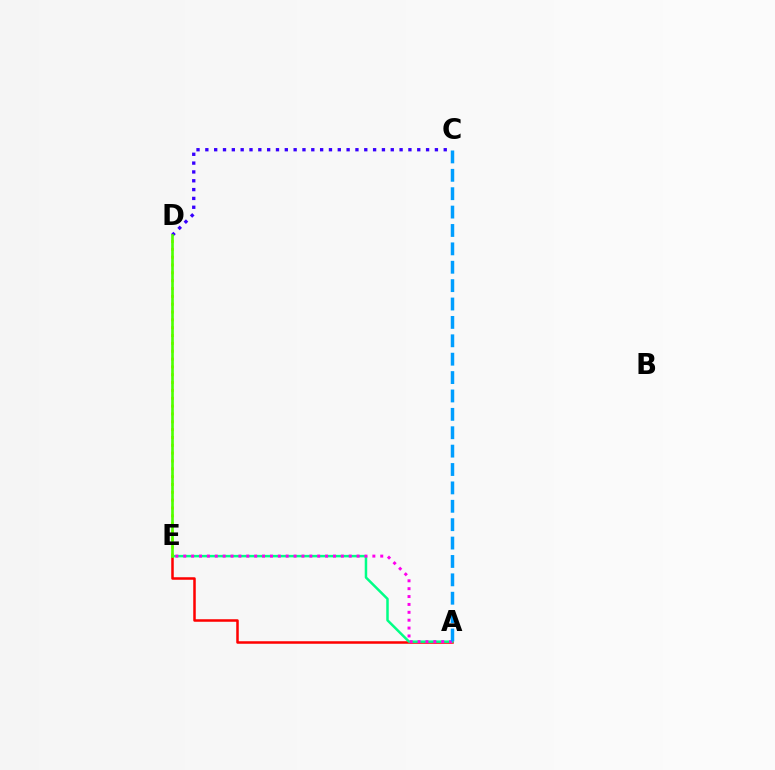{('A', 'E'): [{'color': '#ff0000', 'line_style': 'solid', 'thickness': 1.81}, {'color': '#00ff86', 'line_style': 'solid', 'thickness': 1.79}, {'color': '#ff00ed', 'line_style': 'dotted', 'thickness': 2.14}], ('C', 'D'): [{'color': '#3700ff', 'line_style': 'dotted', 'thickness': 2.4}], ('D', 'E'): [{'color': '#ffd500', 'line_style': 'dotted', 'thickness': 2.13}, {'color': '#4fff00', 'line_style': 'solid', 'thickness': 1.92}], ('A', 'C'): [{'color': '#009eff', 'line_style': 'dashed', 'thickness': 2.5}]}